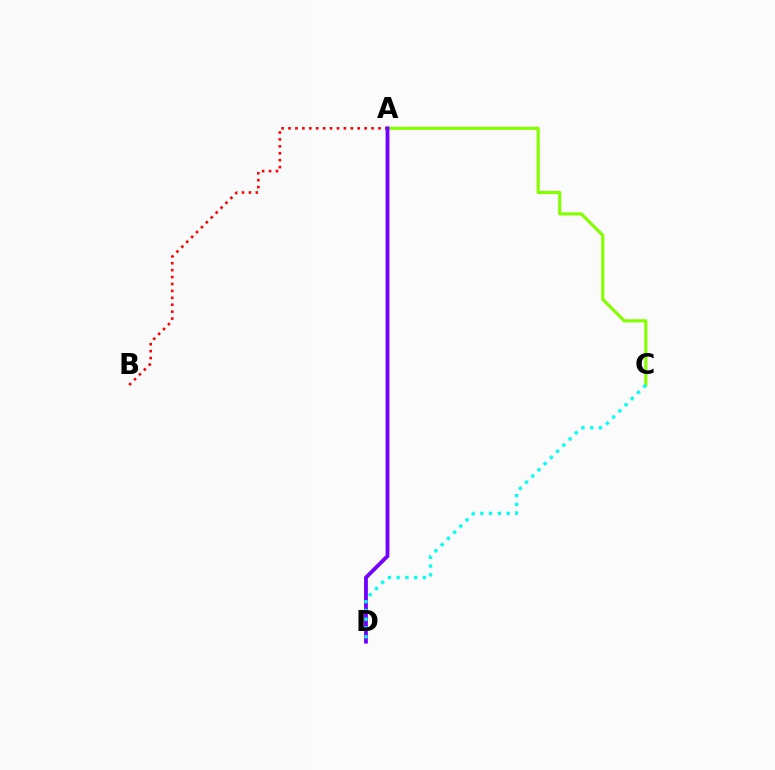{('A', 'C'): [{'color': '#84ff00', 'line_style': 'solid', 'thickness': 2.26}], ('A', 'B'): [{'color': '#ff0000', 'line_style': 'dotted', 'thickness': 1.88}], ('A', 'D'): [{'color': '#7200ff', 'line_style': 'solid', 'thickness': 2.75}], ('C', 'D'): [{'color': '#00fff6', 'line_style': 'dotted', 'thickness': 2.38}]}